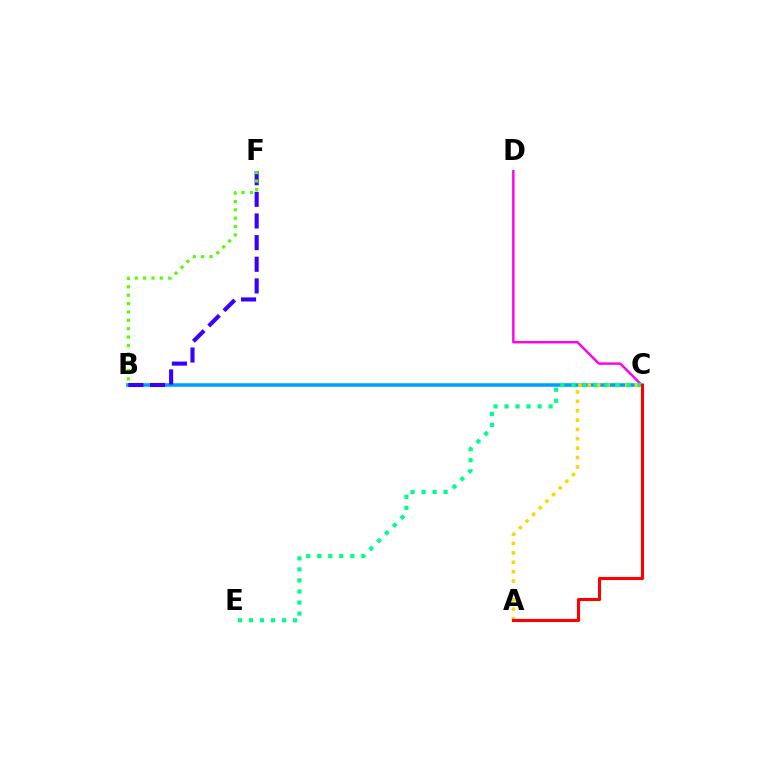{('C', 'D'): [{'color': '#ff00ed', 'line_style': 'solid', 'thickness': 1.76}], ('B', 'C'): [{'color': '#009eff', 'line_style': 'solid', 'thickness': 2.56}], ('A', 'C'): [{'color': '#ffd500', 'line_style': 'dotted', 'thickness': 2.55}, {'color': '#ff0000', 'line_style': 'solid', 'thickness': 2.23}], ('C', 'E'): [{'color': '#00ff86', 'line_style': 'dotted', 'thickness': 3.0}], ('B', 'F'): [{'color': '#3700ff', 'line_style': 'dashed', 'thickness': 2.94}, {'color': '#4fff00', 'line_style': 'dotted', 'thickness': 2.27}]}